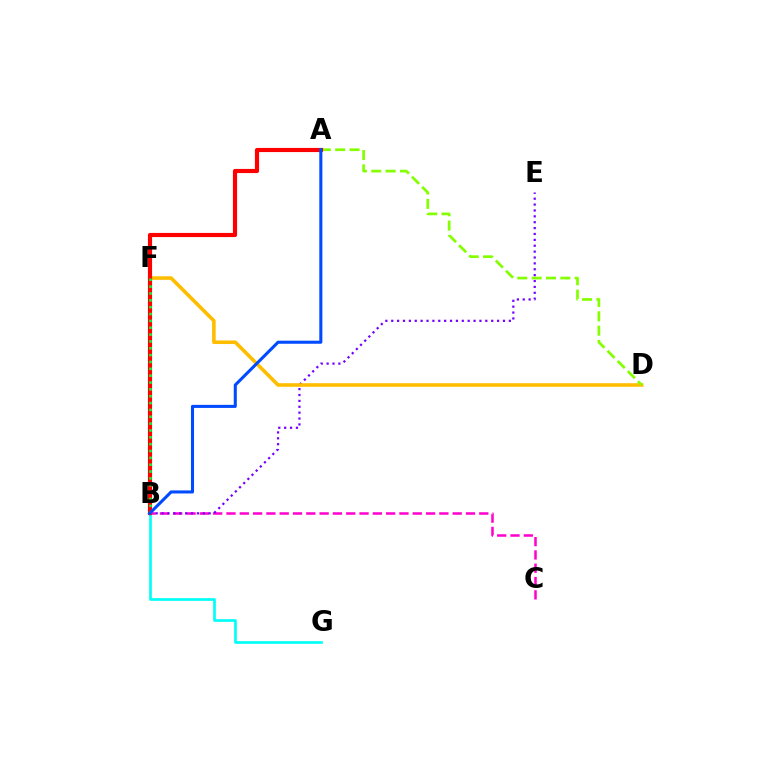{('B', 'G'): [{'color': '#00fff6', 'line_style': 'solid', 'thickness': 1.92}], ('B', 'C'): [{'color': '#ff00cf', 'line_style': 'dashed', 'thickness': 1.81}], ('B', 'E'): [{'color': '#7200ff', 'line_style': 'dotted', 'thickness': 1.6}], ('D', 'F'): [{'color': '#ffbd00', 'line_style': 'solid', 'thickness': 2.58}], ('A', 'D'): [{'color': '#84ff00', 'line_style': 'dashed', 'thickness': 1.95}], ('A', 'B'): [{'color': '#ff0000', 'line_style': 'solid', 'thickness': 2.99}, {'color': '#004bff', 'line_style': 'solid', 'thickness': 2.21}], ('B', 'F'): [{'color': '#00ff39', 'line_style': 'dotted', 'thickness': 1.86}]}